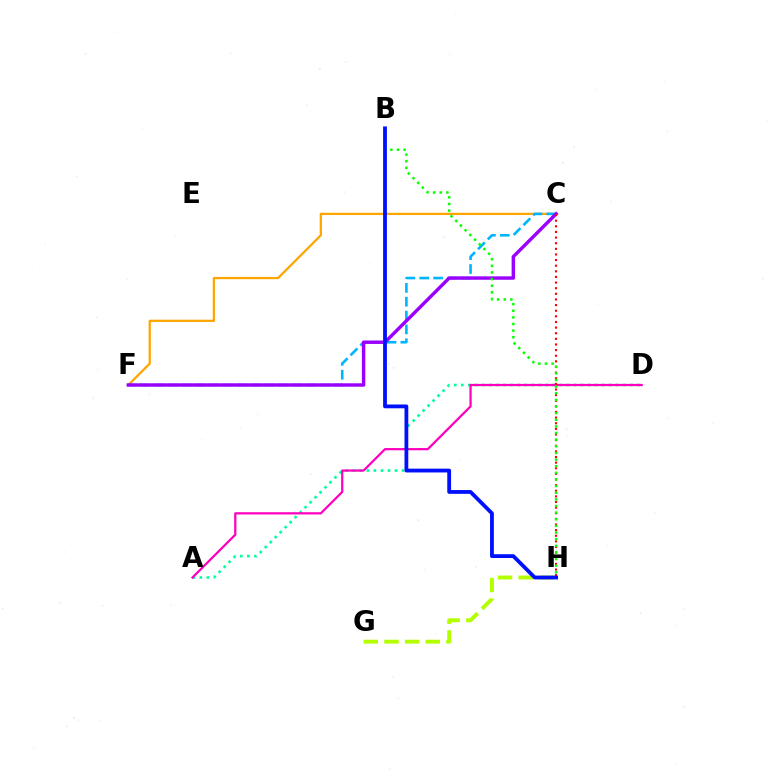{('A', 'D'): [{'color': '#00ff9d', 'line_style': 'dotted', 'thickness': 1.91}, {'color': '#ff00bd', 'line_style': 'solid', 'thickness': 1.61}], ('C', 'F'): [{'color': '#ffa500', 'line_style': 'solid', 'thickness': 1.63}, {'color': '#00b5ff', 'line_style': 'dashed', 'thickness': 1.88}, {'color': '#9b00ff', 'line_style': 'solid', 'thickness': 2.46}], ('C', 'H'): [{'color': '#ff0000', 'line_style': 'dotted', 'thickness': 1.53}], ('G', 'H'): [{'color': '#b3ff00', 'line_style': 'dashed', 'thickness': 2.81}], ('B', 'H'): [{'color': '#08ff00', 'line_style': 'dotted', 'thickness': 1.8}, {'color': '#0010ff', 'line_style': 'solid', 'thickness': 2.74}]}